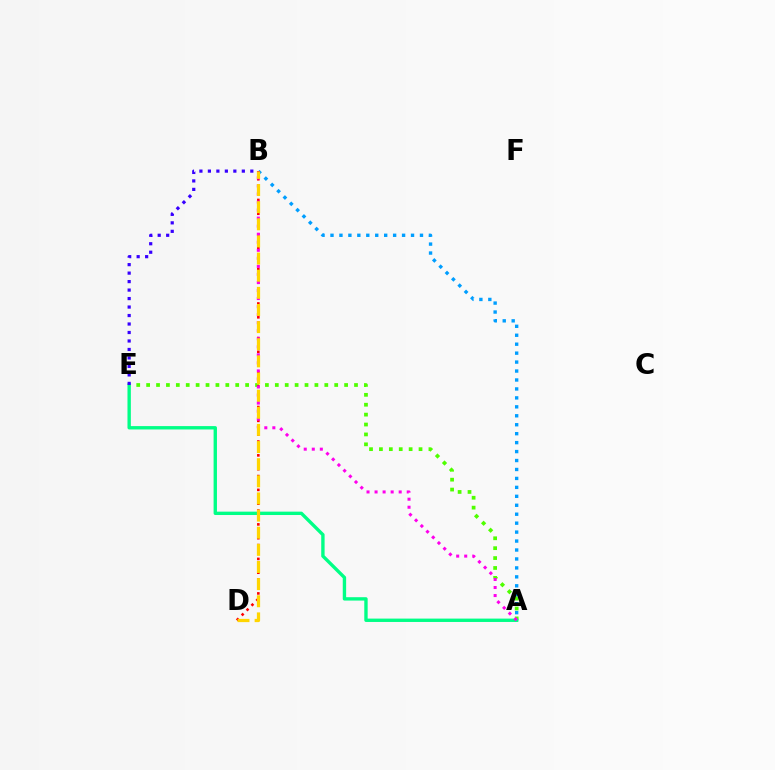{('A', 'B'): [{'color': '#009eff', 'line_style': 'dotted', 'thickness': 2.43}, {'color': '#ff00ed', 'line_style': 'dotted', 'thickness': 2.18}], ('A', 'E'): [{'color': '#4fff00', 'line_style': 'dotted', 'thickness': 2.69}, {'color': '#00ff86', 'line_style': 'solid', 'thickness': 2.43}], ('B', 'D'): [{'color': '#ff0000', 'line_style': 'dotted', 'thickness': 1.88}, {'color': '#ffd500', 'line_style': 'dashed', 'thickness': 2.33}], ('B', 'E'): [{'color': '#3700ff', 'line_style': 'dotted', 'thickness': 2.3}]}